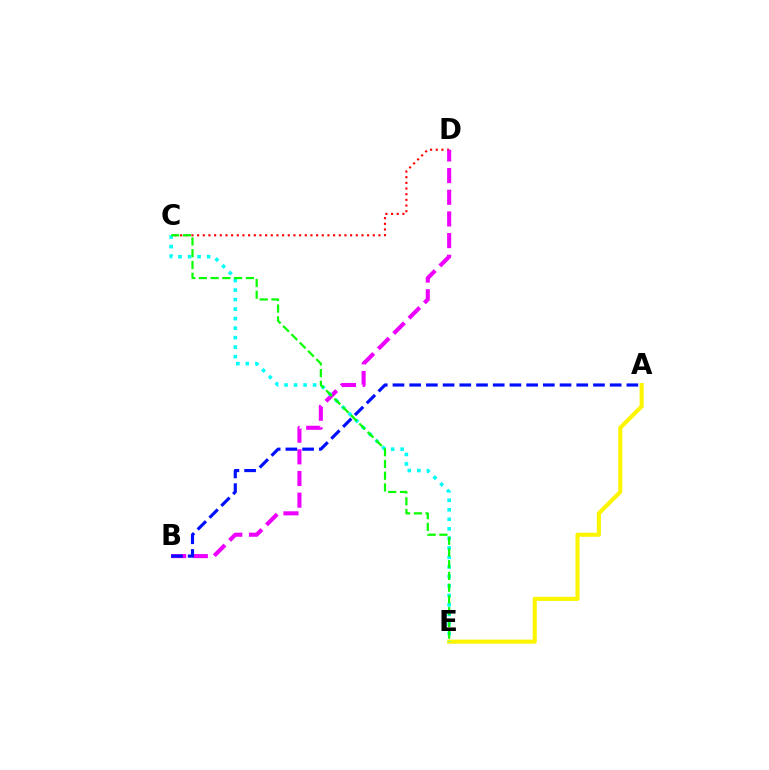{('A', 'E'): [{'color': '#fcf500', 'line_style': 'solid', 'thickness': 2.95}], ('C', 'D'): [{'color': '#ff0000', 'line_style': 'dotted', 'thickness': 1.54}], ('B', 'D'): [{'color': '#ee00ff', 'line_style': 'dashed', 'thickness': 2.94}], ('C', 'E'): [{'color': '#00fff6', 'line_style': 'dotted', 'thickness': 2.58}, {'color': '#08ff00', 'line_style': 'dashed', 'thickness': 1.6}], ('A', 'B'): [{'color': '#0010ff', 'line_style': 'dashed', 'thickness': 2.27}]}